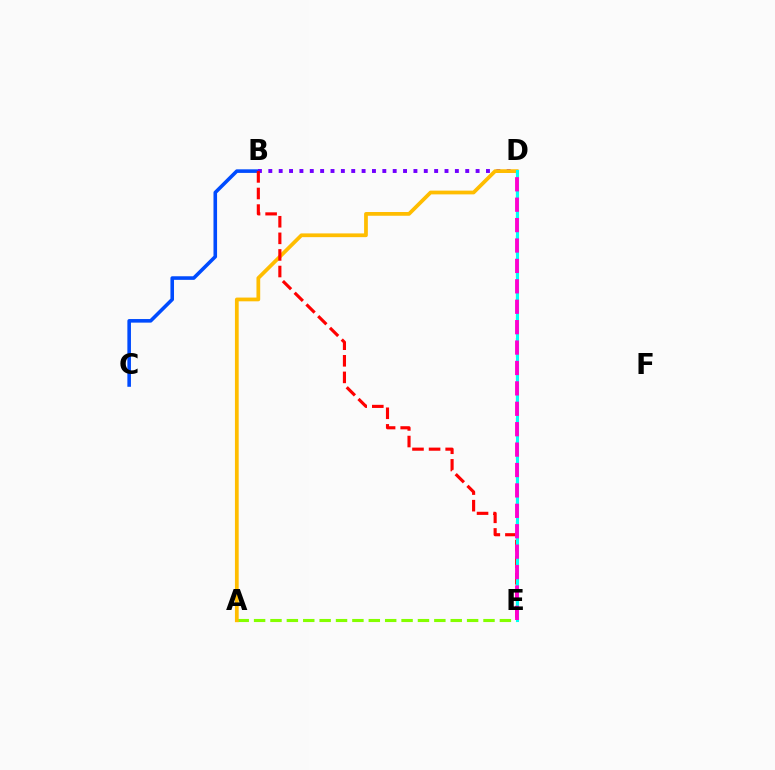{('B', 'C'): [{'color': '#004bff', 'line_style': 'solid', 'thickness': 2.58}], ('A', 'E'): [{'color': '#84ff00', 'line_style': 'dashed', 'thickness': 2.23}], ('D', 'E'): [{'color': '#00ff39', 'line_style': 'dashed', 'thickness': 1.55}, {'color': '#00fff6', 'line_style': 'solid', 'thickness': 2.21}, {'color': '#ff00cf', 'line_style': 'dashed', 'thickness': 2.77}], ('B', 'D'): [{'color': '#7200ff', 'line_style': 'dotted', 'thickness': 2.82}], ('A', 'D'): [{'color': '#ffbd00', 'line_style': 'solid', 'thickness': 2.7}], ('B', 'E'): [{'color': '#ff0000', 'line_style': 'dashed', 'thickness': 2.25}]}